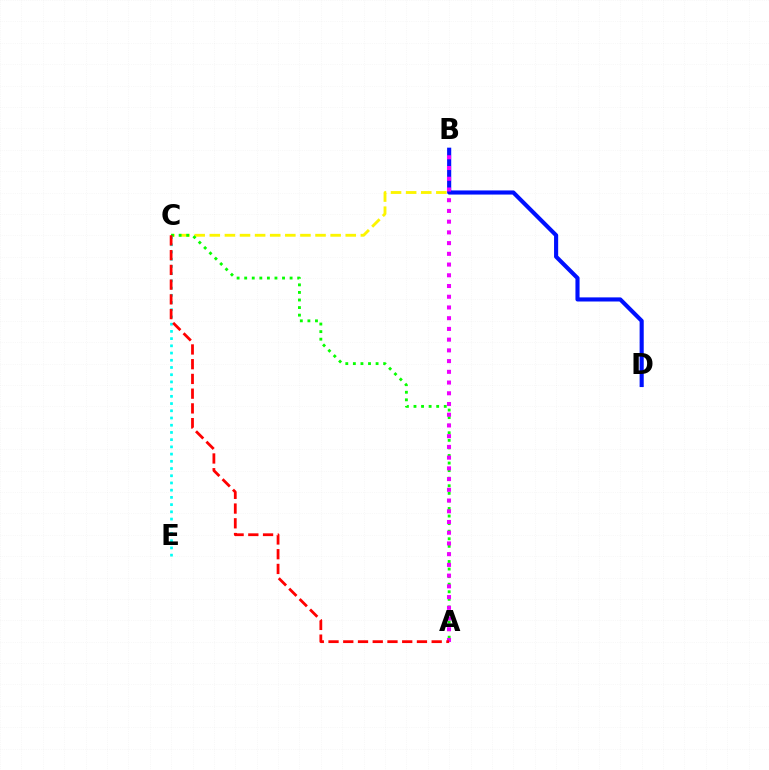{('B', 'C'): [{'color': '#fcf500', 'line_style': 'dashed', 'thickness': 2.05}], ('B', 'D'): [{'color': '#0010ff', 'line_style': 'solid', 'thickness': 2.96}], ('A', 'C'): [{'color': '#08ff00', 'line_style': 'dotted', 'thickness': 2.06}, {'color': '#ff0000', 'line_style': 'dashed', 'thickness': 2.0}], ('A', 'B'): [{'color': '#ee00ff', 'line_style': 'dotted', 'thickness': 2.91}], ('C', 'E'): [{'color': '#00fff6', 'line_style': 'dotted', 'thickness': 1.96}]}